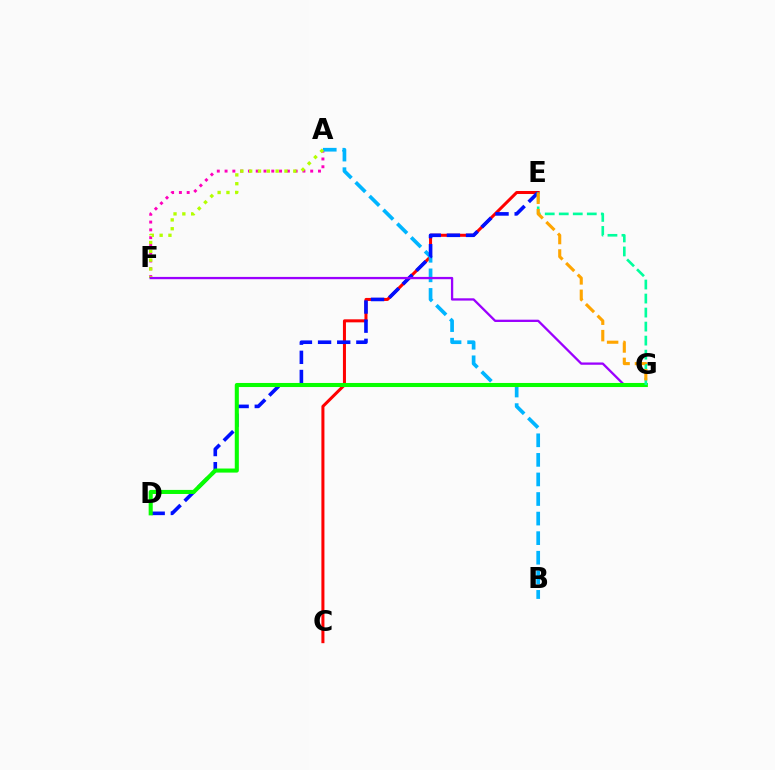{('C', 'E'): [{'color': '#ff0000', 'line_style': 'solid', 'thickness': 2.18}], ('A', 'F'): [{'color': '#ff00bd', 'line_style': 'dotted', 'thickness': 2.12}, {'color': '#b3ff00', 'line_style': 'dotted', 'thickness': 2.4}], ('A', 'B'): [{'color': '#00b5ff', 'line_style': 'dashed', 'thickness': 2.66}], ('D', 'E'): [{'color': '#0010ff', 'line_style': 'dashed', 'thickness': 2.6}], ('F', 'G'): [{'color': '#9b00ff', 'line_style': 'solid', 'thickness': 1.65}], ('D', 'G'): [{'color': '#08ff00', 'line_style': 'solid', 'thickness': 2.93}], ('E', 'G'): [{'color': '#00ff9d', 'line_style': 'dashed', 'thickness': 1.9}, {'color': '#ffa500', 'line_style': 'dashed', 'thickness': 2.23}]}